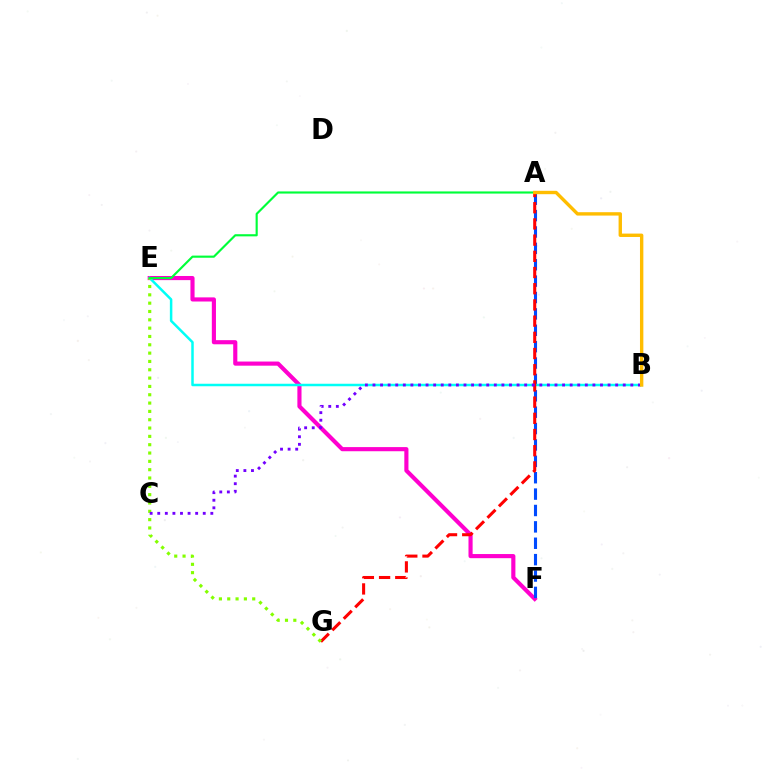{('E', 'F'): [{'color': '#ff00cf', 'line_style': 'solid', 'thickness': 2.98}], ('A', 'F'): [{'color': '#004bff', 'line_style': 'dashed', 'thickness': 2.23}], ('B', 'E'): [{'color': '#00fff6', 'line_style': 'solid', 'thickness': 1.8}], ('A', 'G'): [{'color': '#ff0000', 'line_style': 'dashed', 'thickness': 2.2}], ('E', 'G'): [{'color': '#84ff00', 'line_style': 'dotted', 'thickness': 2.26}], ('A', 'E'): [{'color': '#00ff39', 'line_style': 'solid', 'thickness': 1.55}], ('B', 'C'): [{'color': '#7200ff', 'line_style': 'dotted', 'thickness': 2.06}], ('A', 'B'): [{'color': '#ffbd00', 'line_style': 'solid', 'thickness': 2.43}]}